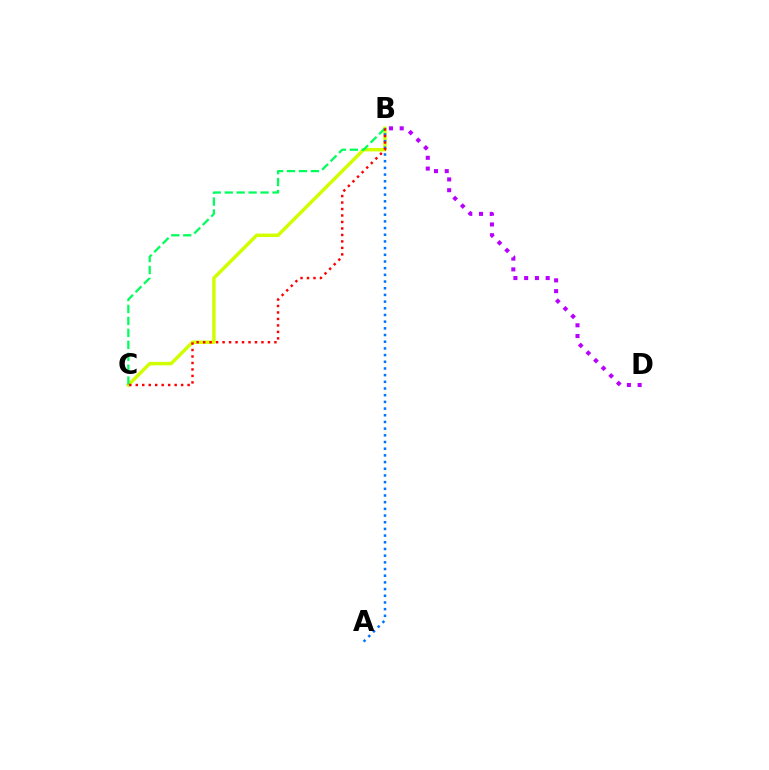{('B', 'D'): [{'color': '#b900ff', 'line_style': 'dotted', 'thickness': 2.92}], ('B', 'C'): [{'color': '#d1ff00', 'line_style': 'solid', 'thickness': 2.49}, {'color': '#00ff5c', 'line_style': 'dashed', 'thickness': 1.62}, {'color': '#ff0000', 'line_style': 'dotted', 'thickness': 1.76}], ('A', 'B'): [{'color': '#0074ff', 'line_style': 'dotted', 'thickness': 1.82}]}